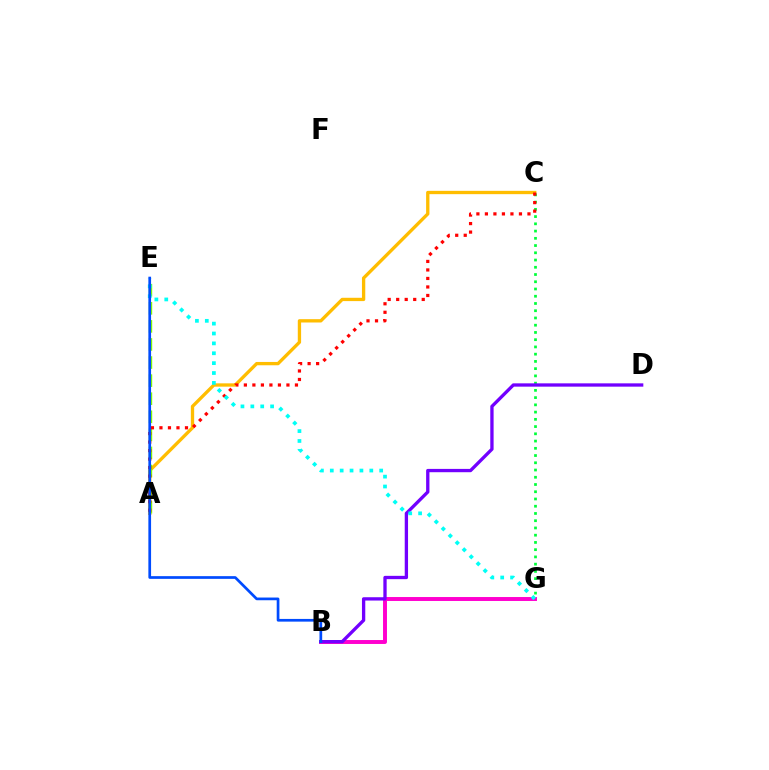{('A', 'C'): [{'color': '#ffbd00', 'line_style': 'solid', 'thickness': 2.39}, {'color': '#ff0000', 'line_style': 'dotted', 'thickness': 2.31}], ('C', 'G'): [{'color': '#00ff39', 'line_style': 'dotted', 'thickness': 1.97}], ('B', 'G'): [{'color': '#ff00cf', 'line_style': 'solid', 'thickness': 2.83}], ('A', 'E'): [{'color': '#84ff00', 'line_style': 'dashed', 'thickness': 2.46}], ('B', 'D'): [{'color': '#7200ff', 'line_style': 'solid', 'thickness': 2.39}], ('E', 'G'): [{'color': '#00fff6', 'line_style': 'dotted', 'thickness': 2.68}], ('B', 'E'): [{'color': '#004bff', 'line_style': 'solid', 'thickness': 1.95}]}